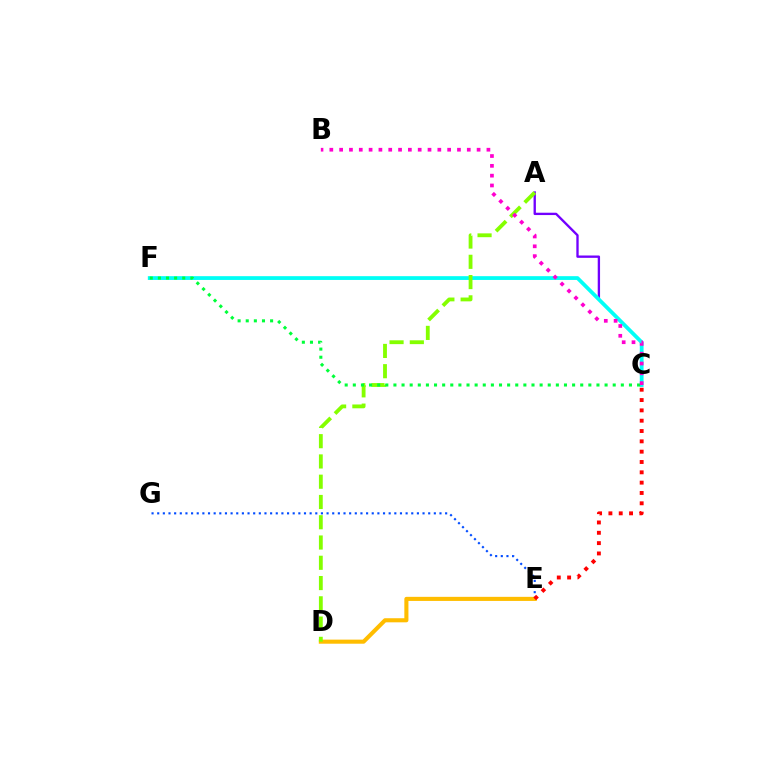{('E', 'G'): [{'color': '#004bff', 'line_style': 'dotted', 'thickness': 1.53}], ('D', 'E'): [{'color': '#ffbd00', 'line_style': 'solid', 'thickness': 2.94}], ('A', 'C'): [{'color': '#7200ff', 'line_style': 'solid', 'thickness': 1.69}], ('C', 'F'): [{'color': '#00fff6', 'line_style': 'solid', 'thickness': 2.72}, {'color': '#00ff39', 'line_style': 'dotted', 'thickness': 2.21}], ('C', 'E'): [{'color': '#ff0000', 'line_style': 'dotted', 'thickness': 2.81}], ('A', 'D'): [{'color': '#84ff00', 'line_style': 'dashed', 'thickness': 2.75}], ('B', 'C'): [{'color': '#ff00cf', 'line_style': 'dotted', 'thickness': 2.67}]}